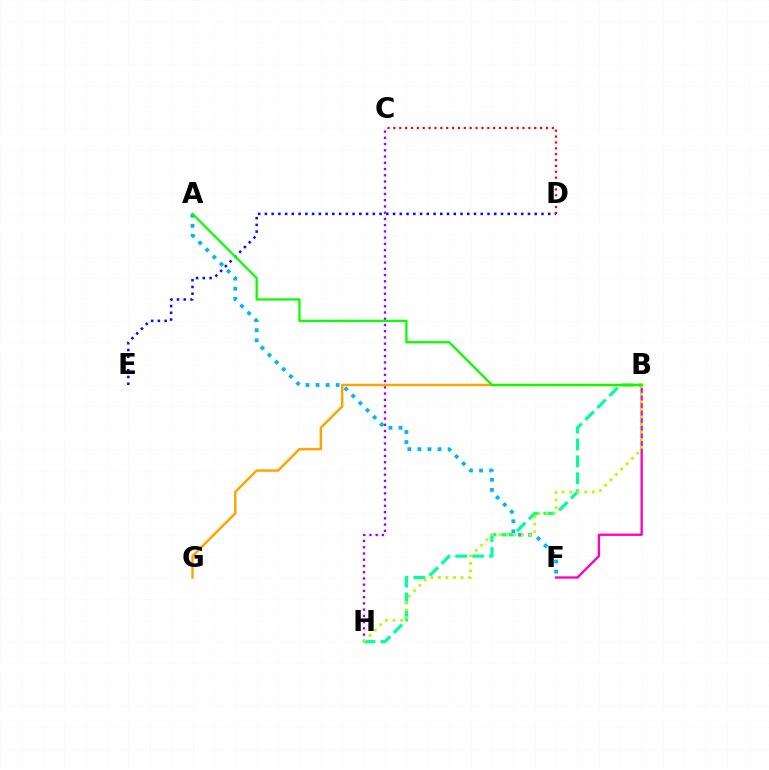{('B', 'F'): [{'color': '#ff00bd', 'line_style': 'solid', 'thickness': 1.68}], ('A', 'F'): [{'color': '#00b5ff', 'line_style': 'dotted', 'thickness': 2.74}], ('C', 'H'): [{'color': '#9b00ff', 'line_style': 'dotted', 'thickness': 1.69}], ('B', 'H'): [{'color': '#00ff9d', 'line_style': 'dashed', 'thickness': 2.3}, {'color': '#b3ff00', 'line_style': 'dotted', 'thickness': 2.06}], ('D', 'E'): [{'color': '#0010ff', 'line_style': 'dotted', 'thickness': 1.83}], ('C', 'D'): [{'color': '#ff0000', 'line_style': 'dotted', 'thickness': 1.59}], ('B', 'G'): [{'color': '#ffa500', 'line_style': 'solid', 'thickness': 1.79}], ('A', 'B'): [{'color': '#08ff00', 'line_style': 'solid', 'thickness': 1.63}]}